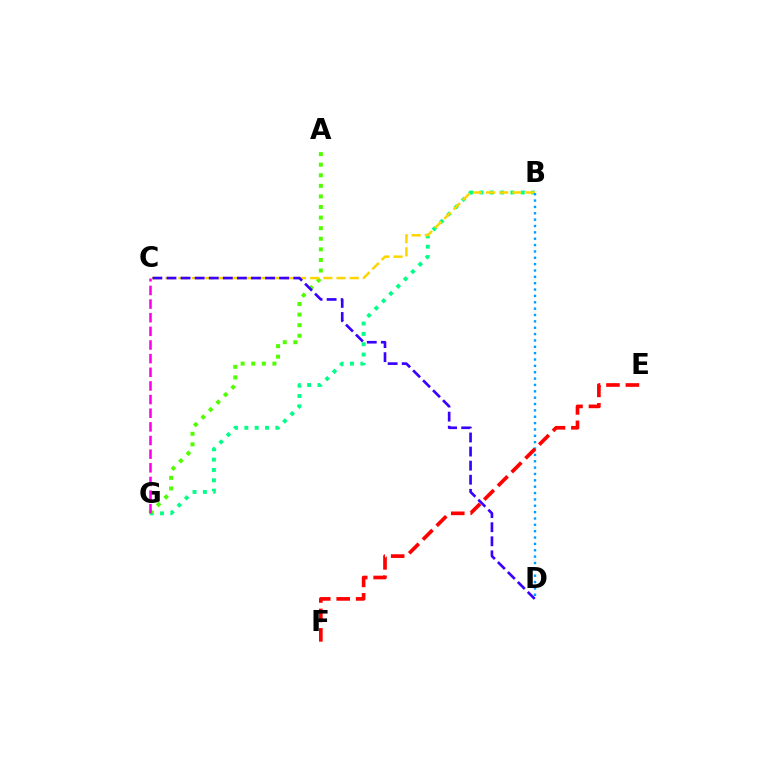{('B', 'G'): [{'color': '#00ff86', 'line_style': 'dotted', 'thickness': 2.81}], ('A', 'G'): [{'color': '#4fff00', 'line_style': 'dotted', 'thickness': 2.88}], ('B', 'C'): [{'color': '#ffd500', 'line_style': 'dashed', 'thickness': 1.79}], ('C', 'D'): [{'color': '#3700ff', 'line_style': 'dashed', 'thickness': 1.91}], ('B', 'D'): [{'color': '#009eff', 'line_style': 'dotted', 'thickness': 1.73}], ('E', 'F'): [{'color': '#ff0000', 'line_style': 'dashed', 'thickness': 2.64}], ('C', 'G'): [{'color': '#ff00ed', 'line_style': 'dashed', 'thickness': 1.85}]}